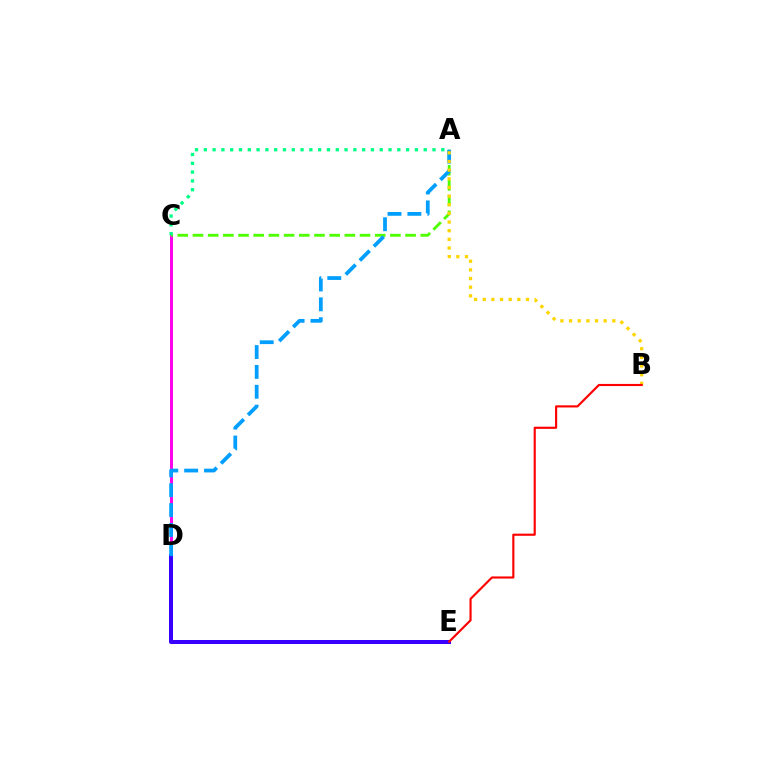{('C', 'D'): [{'color': '#ff00ed', 'line_style': 'solid', 'thickness': 2.12}], ('D', 'E'): [{'color': '#3700ff', 'line_style': 'solid', 'thickness': 2.87}], ('A', 'C'): [{'color': '#4fff00', 'line_style': 'dashed', 'thickness': 2.06}, {'color': '#00ff86', 'line_style': 'dotted', 'thickness': 2.39}], ('A', 'D'): [{'color': '#009eff', 'line_style': 'dashed', 'thickness': 2.7}], ('A', 'B'): [{'color': '#ffd500', 'line_style': 'dotted', 'thickness': 2.35}], ('B', 'E'): [{'color': '#ff0000', 'line_style': 'solid', 'thickness': 1.54}]}